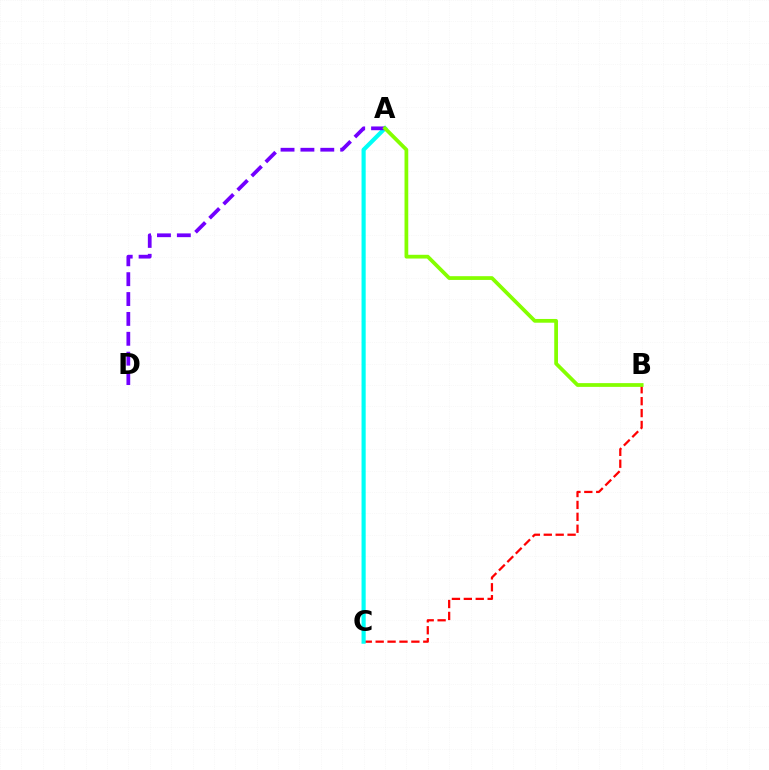{('B', 'C'): [{'color': '#ff0000', 'line_style': 'dashed', 'thickness': 1.62}], ('A', 'C'): [{'color': '#00fff6', 'line_style': 'solid', 'thickness': 2.99}], ('A', 'D'): [{'color': '#7200ff', 'line_style': 'dashed', 'thickness': 2.7}], ('A', 'B'): [{'color': '#84ff00', 'line_style': 'solid', 'thickness': 2.7}]}